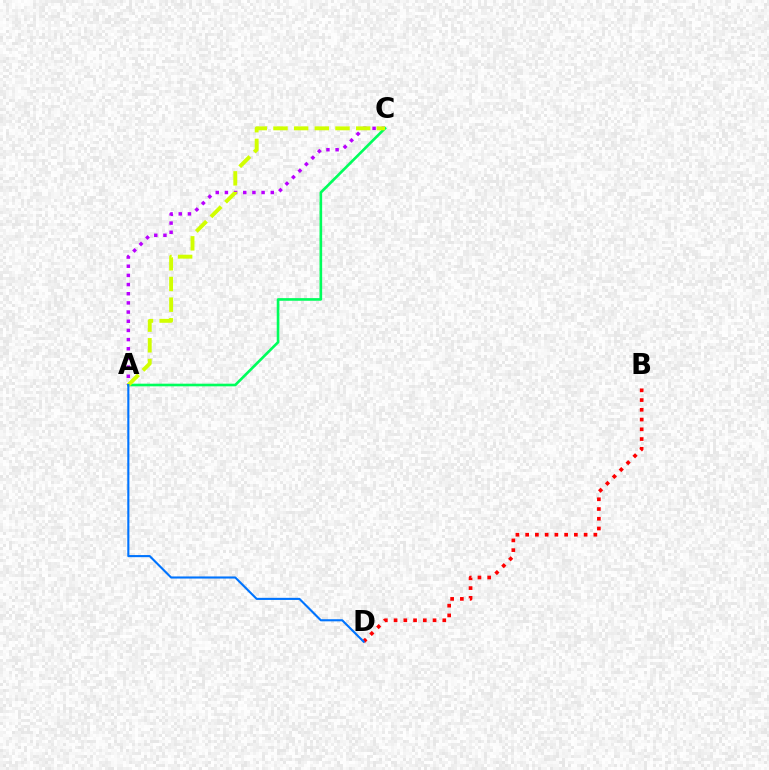{('A', 'C'): [{'color': '#b900ff', 'line_style': 'dotted', 'thickness': 2.49}, {'color': '#00ff5c', 'line_style': 'solid', 'thickness': 1.9}, {'color': '#d1ff00', 'line_style': 'dashed', 'thickness': 2.81}], ('B', 'D'): [{'color': '#ff0000', 'line_style': 'dotted', 'thickness': 2.65}], ('A', 'D'): [{'color': '#0074ff', 'line_style': 'solid', 'thickness': 1.52}]}